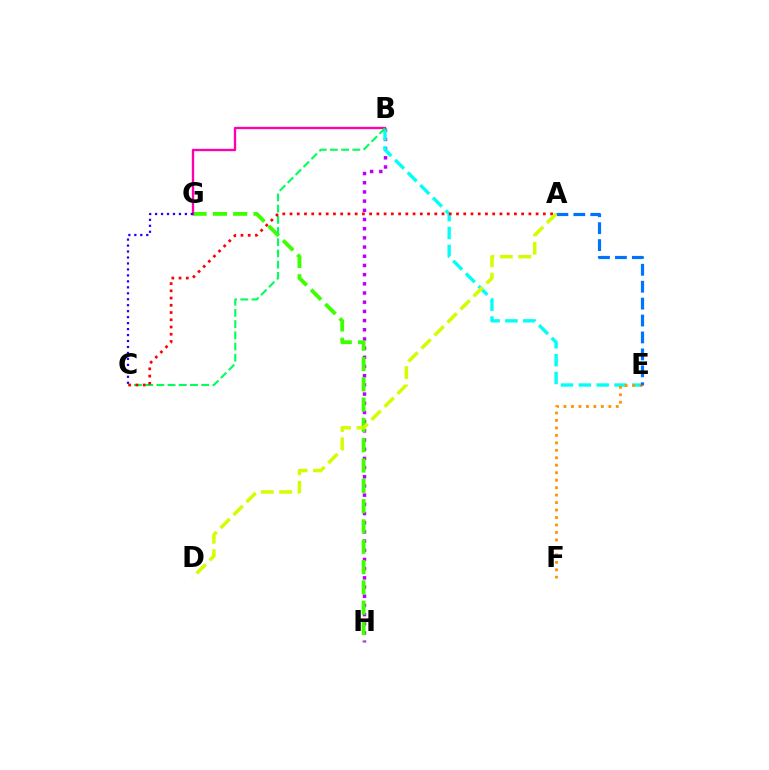{('B', 'H'): [{'color': '#b900ff', 'line_style': 'dotted', 'thickness': 2.5}], ('G', 'H'): [{'color': '#3dff00', 'line_style': 'dashed', 'thickness': 2.76}], ('B', 'E'): [{'color': '#00fff6', 'line_style': 'dashed', 'thickness': 2.43}], ('B', 'G'): [{'color': '#ff00ac', 'line_style': 'solid', 'thickness': 1.69}], ('B', 'C'): [{'color': '#00ff5c', 'line_style': 'dashed', 'thickness': 1.52}], ('E', 'F'): [{'color': '#ff9400', 'line_style': 'dotted', 'thickness': 2.03}], ('A', 'C'): [{'color': '#ff0000', 'line_style': 'dotted', 'thickness': 1.97}], ('A', 'E'): [{'color': '#0074ff', 'line_style': 'dashed', 'thickness': 2.3}], ('A', 'D'): [{'color': '#d1ff00', 'line_style': 'dashed', 'thickness': 2.5}], ('C', 'G'): [{'color': '#2500ff', 'line_style': 'dotted', 'thickness': 1.62}]}